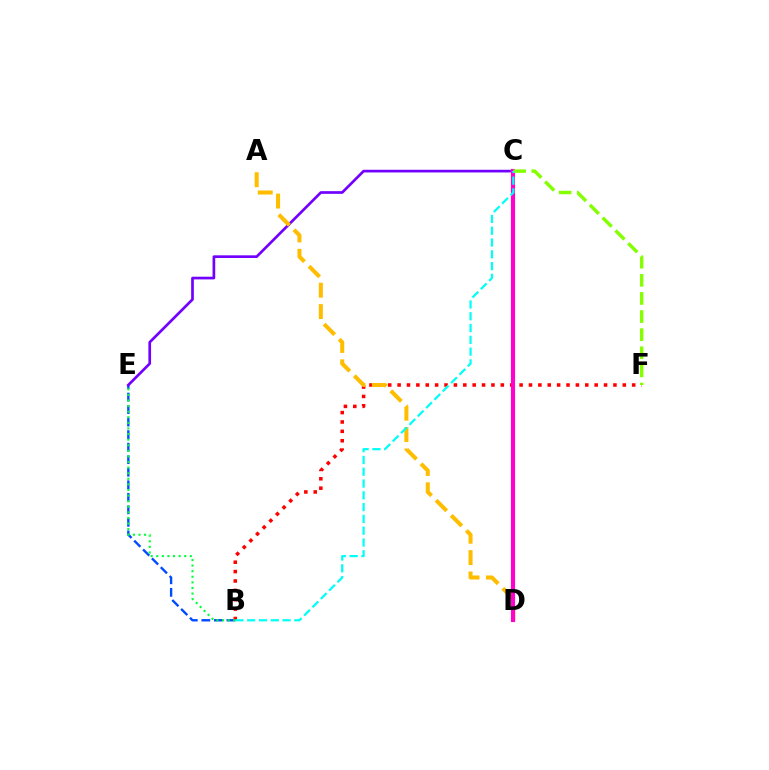{('B', 'E'): [{'color': '#004bff', 'line_style': 'dashed', 'thickness': 1.7}, {'color': '#00ff39', 'line_style': 'dotted', 'thickness': 1.52}], ('C', 'E'): [{'color': '#7200ff', 'line_style': 'solid', 'thickness': 1.94}], ('B', 'F'): [{'color': '#ff0000', 'line_style': 'dotted', 'thickness': 2.55}], ('A', 'D'): [{'color': '#ffbd00', 'line_style': 'dashed', 'thickness': 2.9}], ('C', 'D'): [{'color': '#ff00cf', 'line_style': 'solid', 'thickness': 2.97}], ('C', 'F'): [{'color': '#84ff00', 'line_style': 'dashed', 'thickness': 2.46}], ('B', 'C'): [{'color': '#00fff6', 'line_style': 'dashed', 'thickness': 1.6}]}